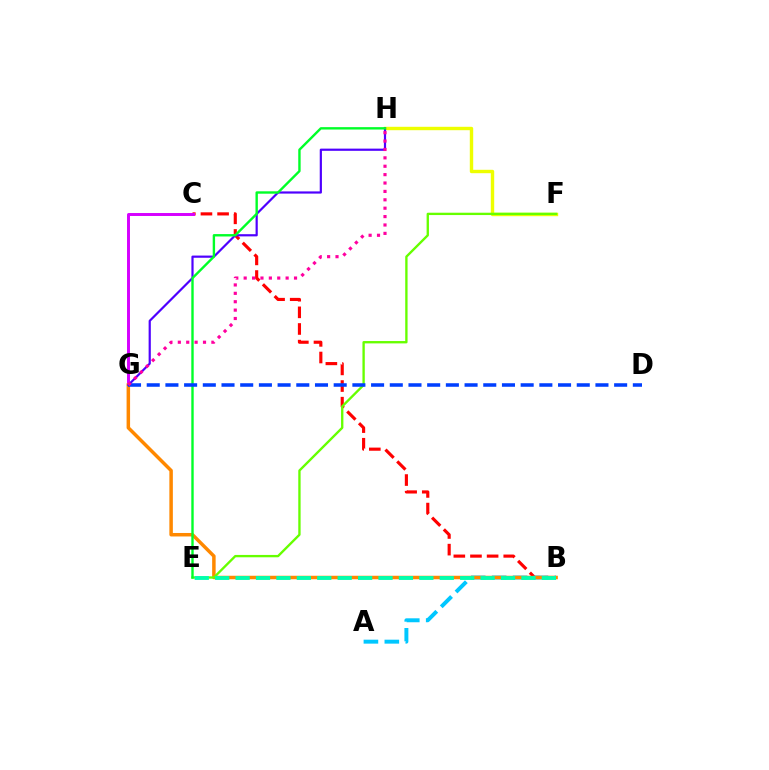{('B', 'C'): [{'color': '#ff0000', 'line_style': 'dashed', 'thickness': 2.26}], ('F', 'H'): [{'color': '#eeff00', 'line_style': 'solid', 'thickness': 2.45}], ('C', 'G'): [{'color': '#d600ff', 'line_style': 'solid', 'thickness': 2.13}], ('A', 'B'): [{'color': '#00c7ff', 'line_style': 'dashed', 'thickness': 2.84}], ('B', 'G'): [{'color': '#ff8800', 'line_style': 'solid', 'thickness': 2.51}], ('E', 'F'): [{'color': '#66ff00', 'line_style': 'solid', 'thickness': 1.69}], ('B', 'E'): [{'color': '#00ffaf', 'line_style': 'dashed', 'thickness': 2.77}], ('G', 'H'): [{'color': '#4f00ff', 'line_style': 'solid', 'thickness': 1.58}, {'color': '#ff00a0', 'line_style': 'dotted', 'thickness': 2.28}], ('E', 'H'): [{'color': '#00ff27', 'line_style': 'solid', 'thickness': 1.72}], ('D', 'G'): [{'color': '#003fff', 'line_style': 'dashed', 'thickness': 2.54}]}